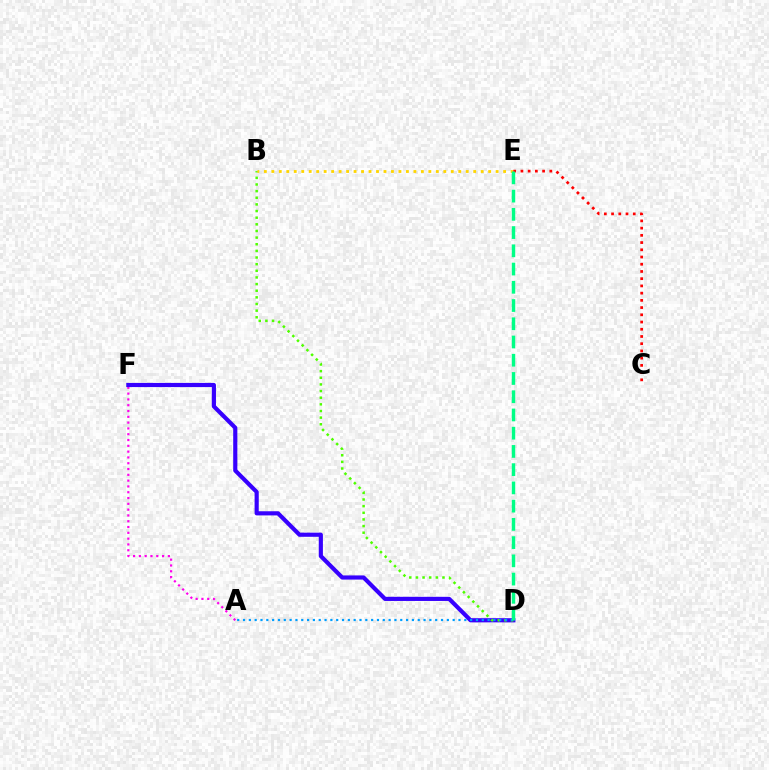{('A', 'F'): [{'color': '#ff00ed', 'line_style': 'dotted', 'thickness': 1.58}], ('D', 'F'): [{'color': '#3700ff', 'line_style': 'solid', 'thickness': 2.99}], ('B', 'D'): [{'color': '#4fff00', 'line_style': 'dotted', 'thickness': 1.8}], ('B', 'E'): [{'color': '#ffd500', 'line_style': 'dotted', 'thickness': 2.03}], ('C', 'E'): [{'color': '#ff0000', 'line_style': 'dotted', 'thickness': 1.96}], ('A', 'D'): [{'color': '#009eff', 'line_style': 'dotted', 'thickness': 1.58}], ('D', 'E'): [{'color': '#00ff86', 'line_style': 'dashed', 'thickness': 2.48}]}